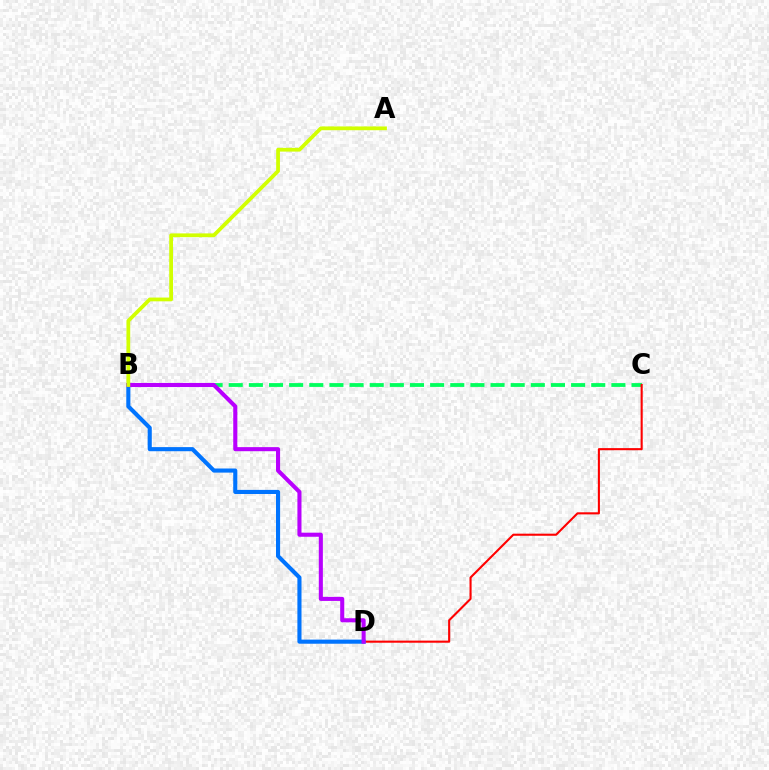{('B', 'C'): [{'color': '#00ff5c', 'line_style': 'dashed', 'thickness': 2.74}], ('C', 'D'): [{'color': '#ff0000', 'line_style': 'solid', 'thickness': 1.51}], ('B', 'D'): [{'color': '#0074ff', 'line_style': 'solid', 'thickness': 2.96}, {'color': '#b900ff', 'line_style': 'solid', 'thickness': 2.93}], ('A', 'B'): [{'color': '#d1ff00', 'line_style': 'solid', 'thickness': 2.71}]}